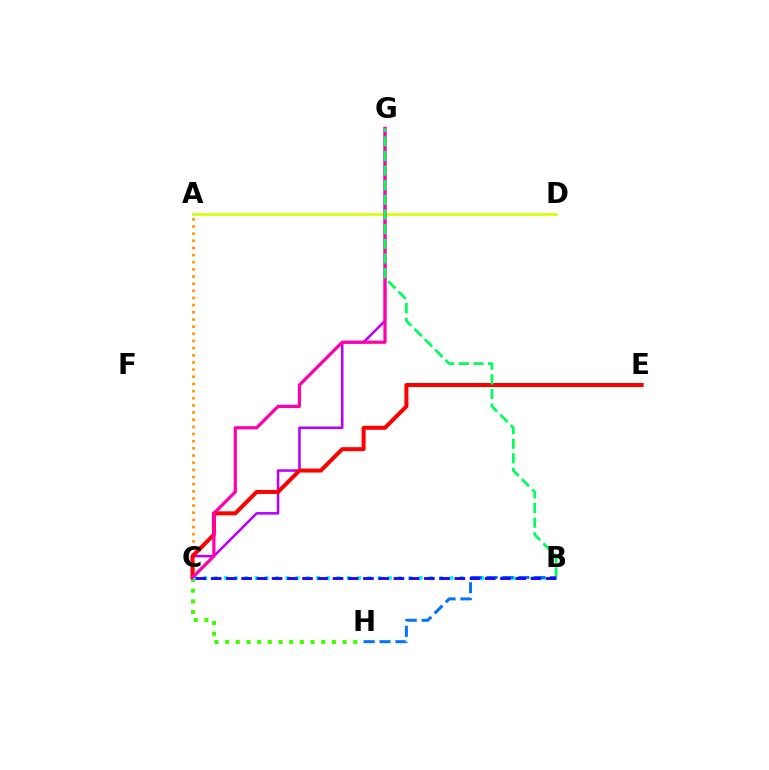{('A', 'C'): [{'color': '#ff9400', 'line_style': 'dotted', 'thickness': 1.94}], ('C', 'G'): [{'color': '#b900ff', 'line_style': 'solid', 'thickness': 1.83}, {'color': '#ff00ac', 'line_style': 'solid', 'thickness': 2.3}], ('C', 'H'): [{'color': '#3dff00', 'line_style': 'dotted', 'thickness': 2.9}], ('C', 'E'): [{'color': '#ff0000', 'line_style': 'solid', 'thickness': 2.89}], ('B', 'C'): [{'color': '#00fff6', 'line_style': 'dotted', 'thickness': 2.79}, {'color': '#2500ff', 'line_style': 'dashed', 'thickness': 2.07}], ('A', 'D'): [{'color': '#d1ff00', 'line_style': 'solid', 'thickness': 1.94}], ('B', 'G'): [{'color': '#00ff5c', 'line_style': 'dashed', 'thickness': 1.99}], ('B', 'H'): [{'color': '#0074ff', 'line_style': 'dashed', 'thickness': 2.16}]}